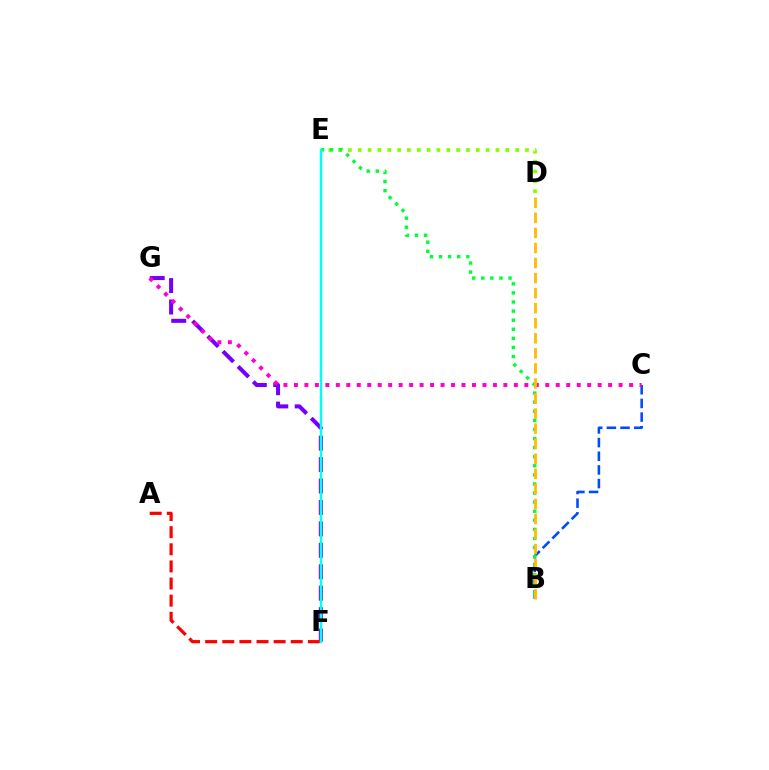{('B', 'C'): [{'color': '#004bff', 'line_style': 'dashed', 'thickness': 1.86}], ('F', 'G'): [{'color': '#7200ff', 'line_style': 'dashed', 'thickness': 2.91}], ('C', 'G'): [{'color': '#ff00cf', 'line_style': 'dotted', 'thickness': 2.85}], ('D', 'E'): [{'color': '#84ff00', 'line_style': 'dotted', 'thickness': 2.67}], ('B', 'E'): [{'color': '#00ff39', 'line_style': 'dotted', 'thickness': 2.47}], ('A', 'F'): [{'color': '#ff0000', 'line_style': 'dashed', 'thickness': 2.33}], ('E', 'F'): [{'color': '#00fff6', 'line_style': 'solid', 'thickness': 1.78}], ('B', 'D'): [{'color': '#ffbd00', 'line_style': 'dashed', 'thickness': 2.05}]}